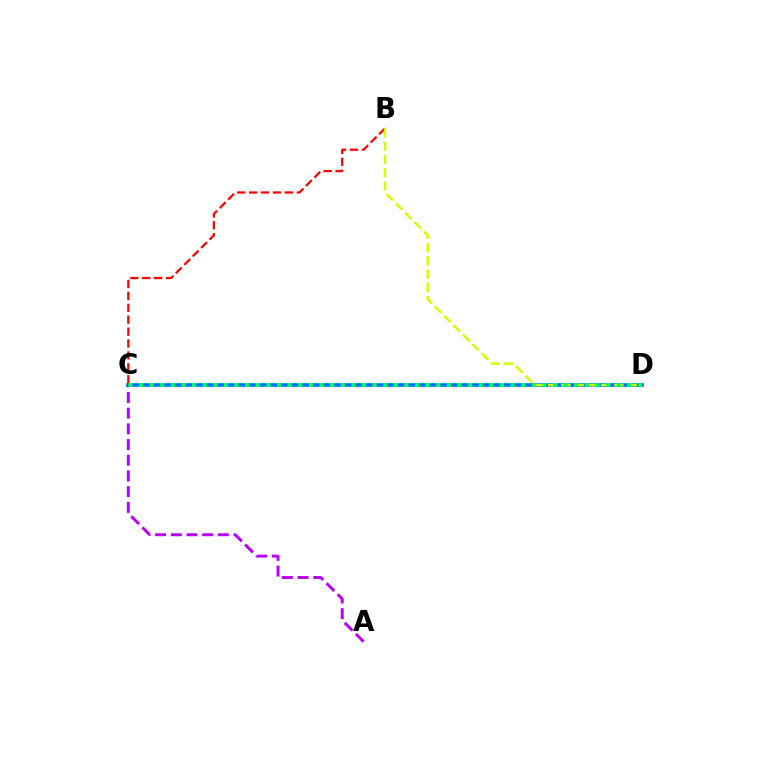{('C', 'D'): [{'color': '#0074ff', 'line_style': 'solid', 'thickness': 2.66}, {'color': '#00ff5c', 'line_style': 'dotted', 'thickness': 2.88}], ('B', 'C'): [{'color': '#ff0000', 'line_style': 'dashed', 'thickness': 1.62}], ('A', 'C'): [{'color': '#b900ff', 'line_style': 'dashed', 'thickness': 2.13}], ('B', 'D'): [{'color': '#d1ff00', 'line_style': 'dashed', 'thickness': 1.8}]}